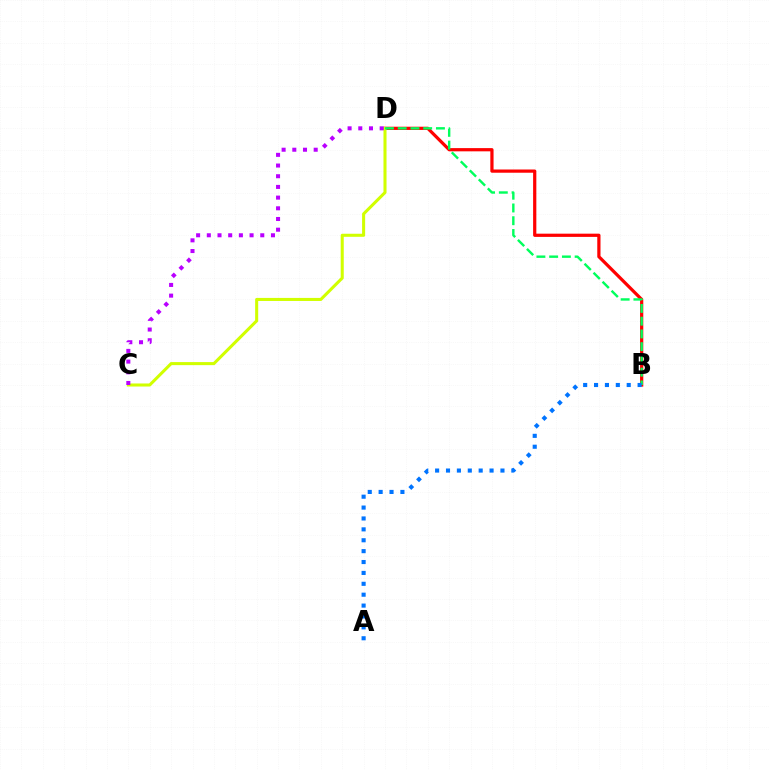{('B', 'D'): [{'color': '#ff0000', 'line_style': 'solid', 'thickness': 2.32}, {'color': '#00ff5c', 'line_style': 'dashed', 'thickness': 1.73}], ('C', 'D'): [{'color': '#d1ff00', 'line_style': 'solid', 'thickness': 2.2}, {'color': '#b900ff', 'line_style': 'dotted', 'thickness': 2.9}], ('A', 'B'): [{'color': '#0074ff', 'line_style': 'dotted', 'thickness': 2.96}]}